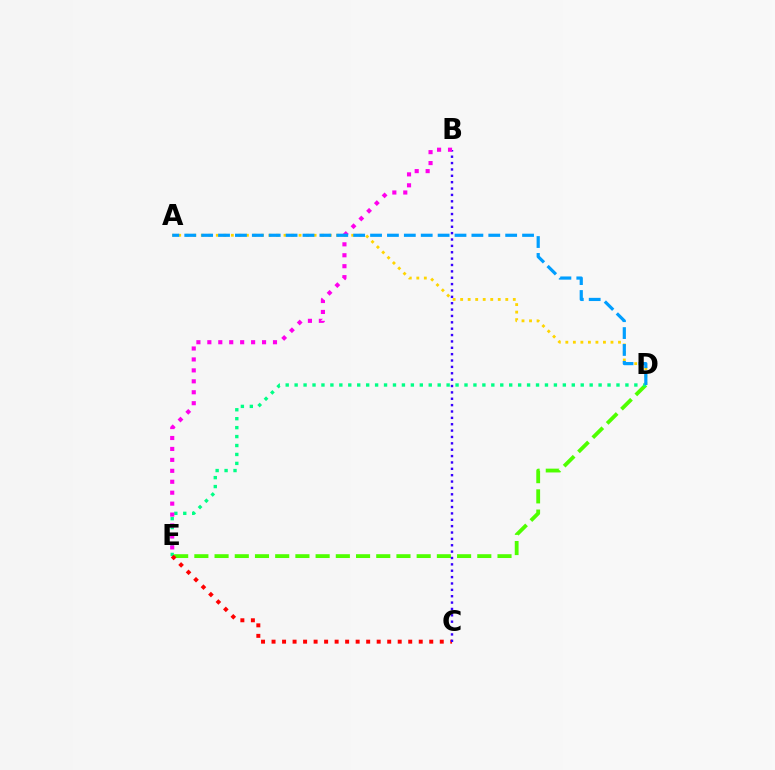{('D', 'E'): [{'color': '#4fff00', 'line_style': 'dashed', 'thickness': 2.75}, {'color': '#00ff86', 'line_style': 'dotted', 'thickness': 2.43}], ('C', 'E'): [{'color': '#ff0000', 'line_style': 'dotted', 'thickness': 2.86}], ('A', 'D'): [{'color': '#ffd500', 'line_style': 'dotted', 'thickness': 2.04}, {'color': '#009eff', 'line_style': 'dashed', 'thickness': 2.29}], ('B', 'C'): [{'color': '#3700ff', 'line_style': 'dotted', 'thickness': 1.73}], ('B', 'E'): [{'color': '#ff00ed', 'line_style': 'dotted', 'thickness': 2.97}]}